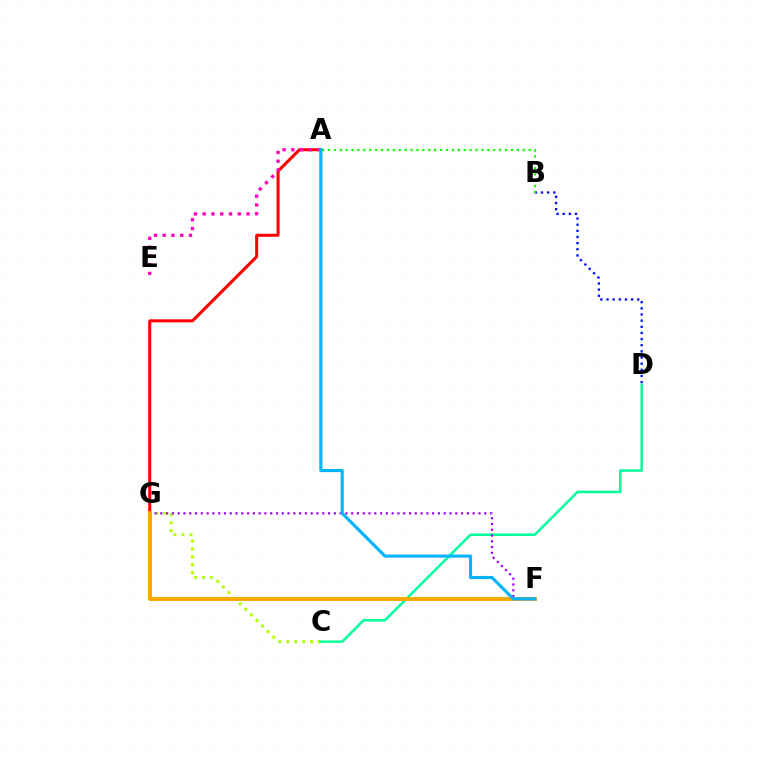{('C', 'G'): [{'color': '#b3ff00', 'line_style': 'dotted', 'thickness': 2.15}], ('C', 'D'): [{'color': '#00ff9d', 'line_style': 'solid', 'thickness': 1.81}], ('F', 'G'): [{'color': '#9b00ff', 'line_style': 'dotted', 'thickness': 1.57}, {'color': '#ffa500', 'line_style': 'solid', 'thickness': 2.82}], ('B', 'D'): [{'color': '#0010ff', 'line_style': 'dotted', 'thickness': 1.67}], ('A', 'G'): [{'color': '#ff0000', 'line_style': 'solid', 'thickness': 2.18}], ('A', 'B'): [{'color': '#08ff00', 'line_style': 'dotted', 'thickness': 1.6}], ('A', 'E'): [{'color': '#ff00bd', 'line_style': 'dotted', 'thickness': 2.38}], ('A', 'F'): [{'color': '#00b5ff', 'line_style': 'solid', 'thickness': 2.24}]}